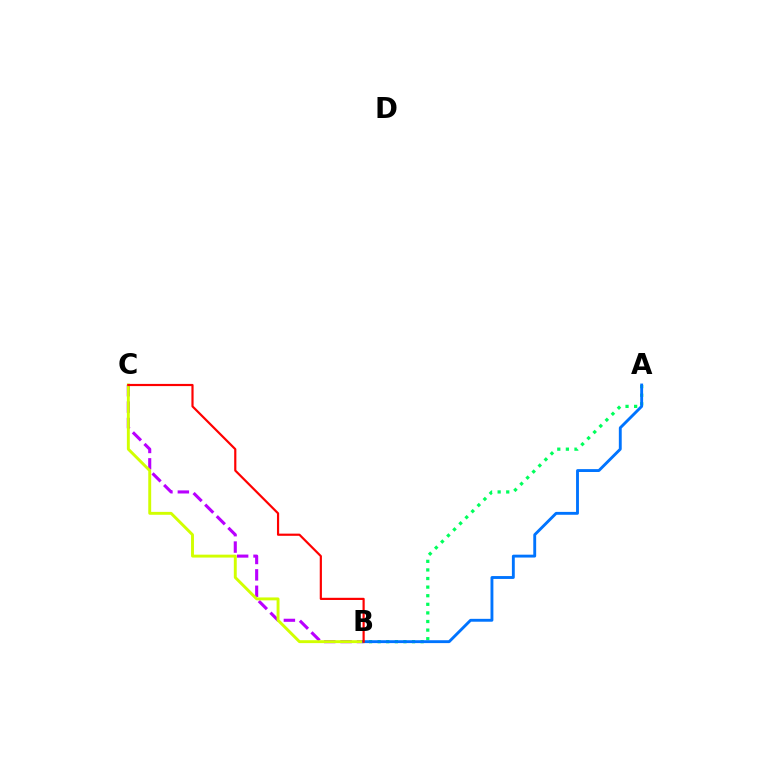{('B', 'C'): [{'color': '#b900ff', 'line_style': 'dashed', 'thickness': 2.23}, {'color': '#d1ff00', 'line_style': 'solid', 'thickness': 2.1}, {'color': '#ff0000', 'line_style': 'solid', 'thickness': 1.57}], ('A', 'B'): [{'color': '#00ff5c', 'line_style': 'dotted', 'thickness': 2.34}, {'color': '#0074ff', 'line_style': 'solid', 'thickness': 2.07}]}